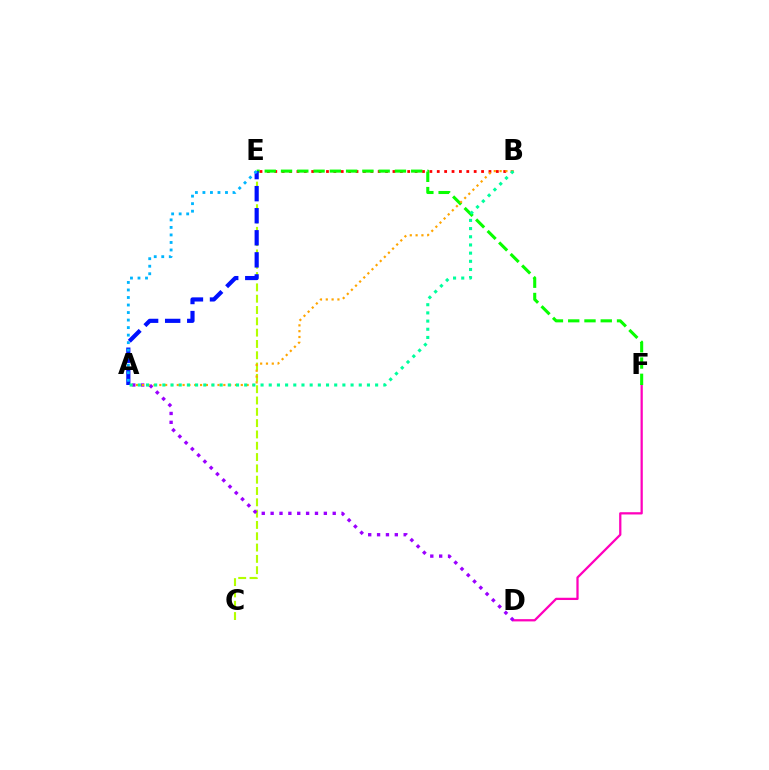{('D', 'F'): [{'color': '#ff00bd', 'line_style': 'solid', 'thickness': 1.63}], ('C', 'E'): [{'color': '#b3ff00', 'line_style': 'dashed', 'thickness': 1.54}], ('B', 'E'): [{'color': '#ff0000', 'line_style': 'dotted', 'thickness': 2.01}], ('A', 'D'): [{'color': '#9b00ff', 'line_style': 'dotted', 'thickness': 2.41}], ('E', 'F'): [{'color': '#08ff00', 'line_style': 'dashed', 'thickness': 2.21}], ('A', 'E'): [{'color': '#0010ff', 'line_style': 'dashed', 'thickness': 3.0}, {'color': '#00b5ff', 'line_style': 'dotted', 'thickness': 2.04}], ('A', 'B'): [{'color': '#ffa500', 'line_style': 'dotted', 'thickness': 1.58}, {'color': '#00ff9d', 'line_style': 'dotted', 'thickness': 2.22}]}